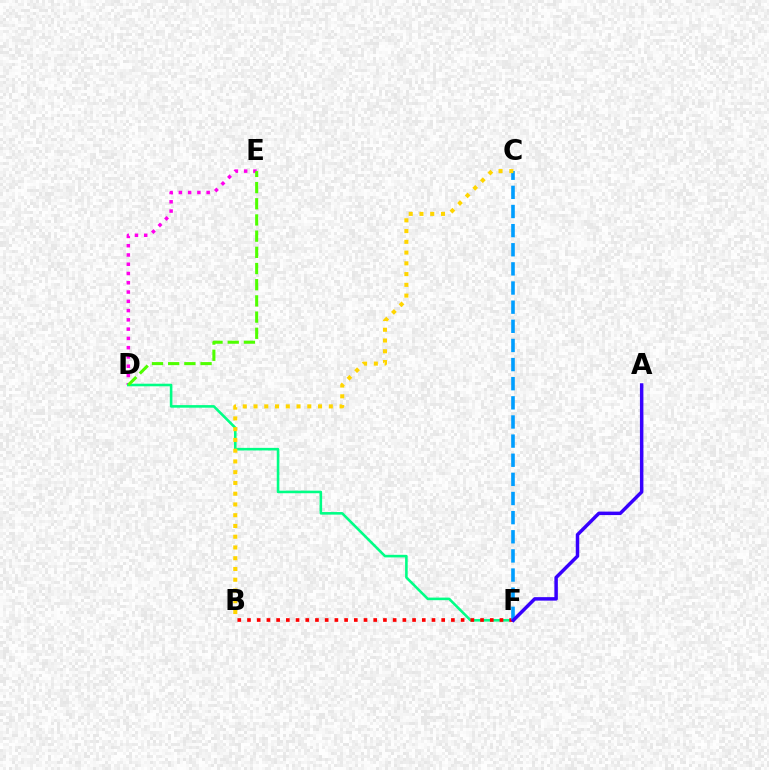{('D', 'E'): [{'color': '#ff00ed', 'line_style': 'dotted', 'thickness': 2.52}, {'color': '#4fff00', 'line_style': 'dashed', 'thickness': 2.2}], ('D', 'F'): [{'color': '#00ff86', 'line_style': 'solid', 'thickness': 1.86}], ('B', 'F'): [{'color': '#ff0000', 'line_style': 'dotted', 'thickness': 2.64}], ('C', 'F'): [{'color': '#009eff', 'line_style': 'dashed', 'thickness': 2.6}], ('B', 'C'): [{'color': '#ffd500', 'line_style': 'dotted', 'thickness': 2.92}], ('A', 'F'): [{'color': '#3700ff', 'line_style': 'solid', 'thickness': 2.51}]}